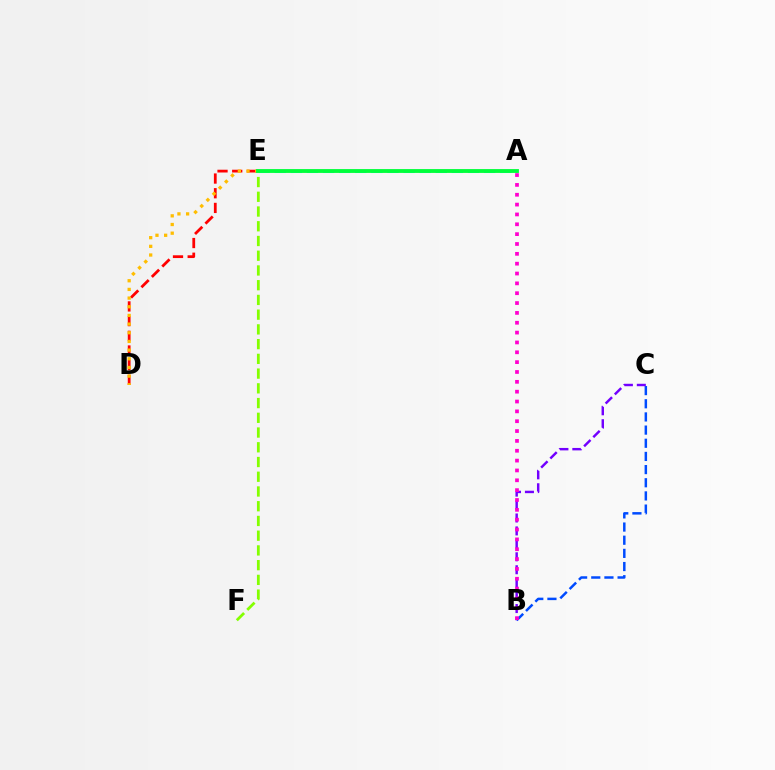{('B', 'C'): [{'color': '#004bff', 'line_style': 'dashed', 'thickness': 1.79}, {'color': '#7200ff', 'line_style': 'dashed', 'thickness': 1.76}], ('D', 'E'): [{'color': '#ff0000', 'line_style': 'dashed', 'thickness': 2.0}, {'color': '#ffbd00', 'line_style': 'dotted', 'thickness': 2.36}], ('E', 'F'): [{'color': '#84ff00', 'line_style': 'dashed', 'thickness': 2.0}], ('A', 'E'): [{'color': '#00fff6', 'line_style': 'dashed', 'thickness': 2.19}, {'color': '#00ff39', 'line_style': 'solid', 'thickness': 2.76}], ('A', 'B'): [{'color': '#ff00cf', 'line_style': 'dotted', 'thickness': 2.68}]}